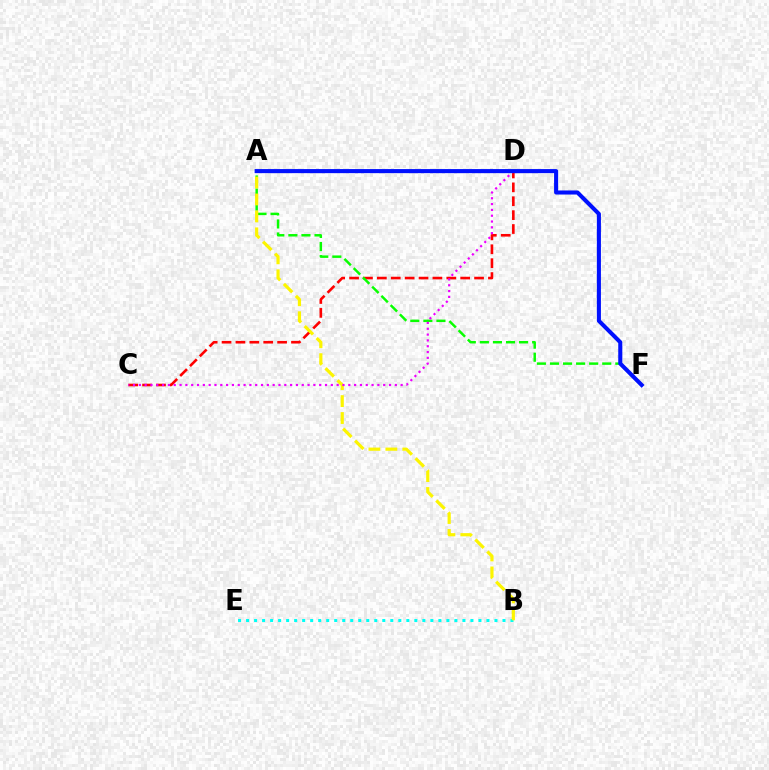{('C', 'D'): [{'color': '#ff0000', 'line_style': 'dashed', 'thickness': 1.89}, {'color': '#ee00ff', 'line_style': 'dotted', 'thickness': 1.58}], ('A', 'F'): [{'color': '#08ff00', 'line_style': 'dashed', 'thickness': 1.78}, {'color': '#0010ff', 'line_style': 'solid', 'thickness': 2.93}], ('B', 'E'): [{'color': '#00fff6', 'line_style': 'dotted', 'thickness': 2.18}], ('A', 'B'): [{'color': '#fcf500', 'line_style': 'dashed', 'thickness': 2.3}]}